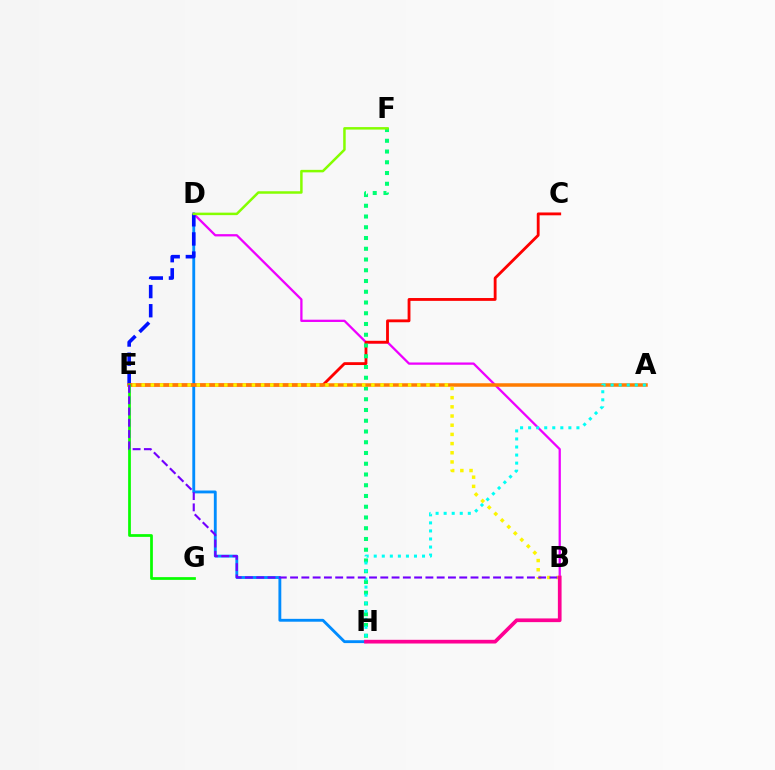{('D', 'H'): [{'color': '#008cff', 'line_style': 'solid', 'thickness': 2.06}], ('B', 'D'): [{'color': '#ee00ff', 'line_style': 'solid', 'thickness': 1.64}], ('C', 'E'): [{'color': '#ff0000', 'line_style': 'solid', 'thickness': 2.04}], ('F', 'H'): [{'color': '#00ff74', 'line_style': 'dotted', 'thickness': 2.92}], ('D', 'E'): [{'color': '#0010ff', 'line_style': 'dashed', 'thickness': 2.6}], ('A', 'E'): [{'color': '#ff7c00', 'line_style': 'solid', 'thickness': 2.52}], ('D', 'F'): [{'color': '#84ff00', 'line_style': 'solid', 'thickness': 1.8}], ('A', 'H'): [{'color': '#00fff6', 'line_style': 'dotted', 'thickness': 2.19}], ('B', 'E'): [{'color': '#fcf500', 'line_style': 'dotted', 'thickness': 2.5}, {'color': '#7200ff', 'line_style': 'dashed', 'thickness': 1.53}], ('E', 'G'): [{'color': '#08ff00', 'line_style': 'solid', 'thickness': 1.97}], ('B', 'H'): [{'color': '#ff0094', 'line_style': 'solid', 'thickness': 2.67}]}